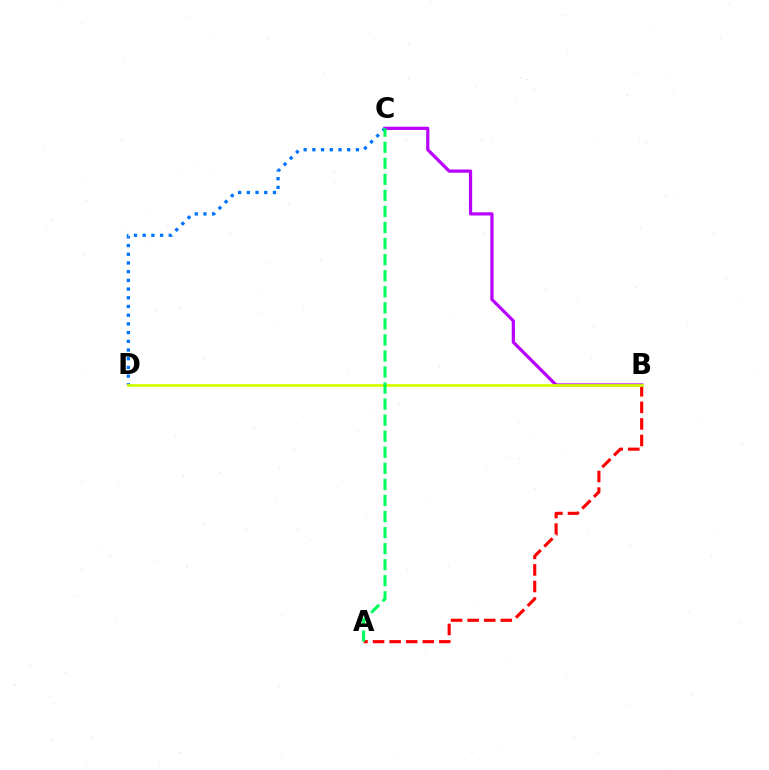{('A', 'B'): [{'color': '#ff0000', 'line_style': 'dashed', 'thickness': 2.25}], ('B', 'C'): [{'color': '#b900ff', 'line_style': 'solid', 'thickness': 2.31}], ('C', 'D'): [{'color': '#0074ff', 'line_style': 'dotted', 'thickness': 2.37}], ('B', 'D'): [{'color': '#d1ff00', 'line_style': 'solid', 'thickness': 1.99}], ('A', 'C'): [{'color': '#00ff5c', 'line_style': 'dashed', 'thickness': 2.18}]}